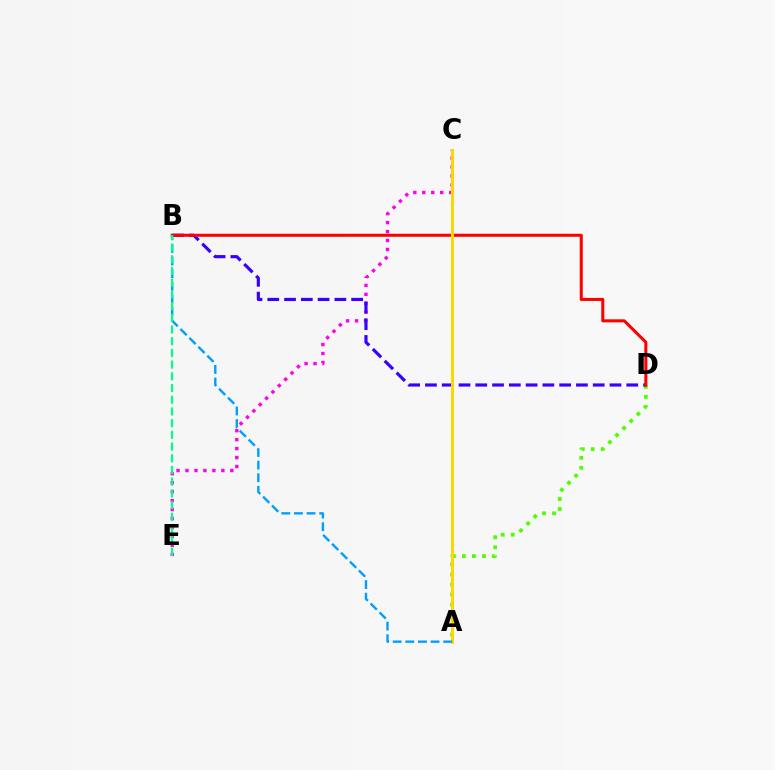{('C', 'E'): [{'color': '#ff00ed', 'line_style': 'dotted', 'thickness': 2.44}], ('A', 'D'): [{'color': '#4fff00', 'line_style': 'dotted', 'thickness': 2.73}], ('B', 'D'): [{'color': '#3700ff', 'line_style': 'dashed', 'thickness': 2.28}, {'color': '#ff0000', 'line_style': 'solid', 'thickness': 2.19}], ('A', 'C'): [{'color': '#ffd500', 'line_style': 'solid', 'thickness': 2.11}], ('A', 'B'): [{'color': '#009eff', 'line_style': 'dashed', 'thickness': 1.72}], ('B', 'E'): [{'color': '#00ff86', 'line_style': 'dashed', 'thickness': 1.59}]}